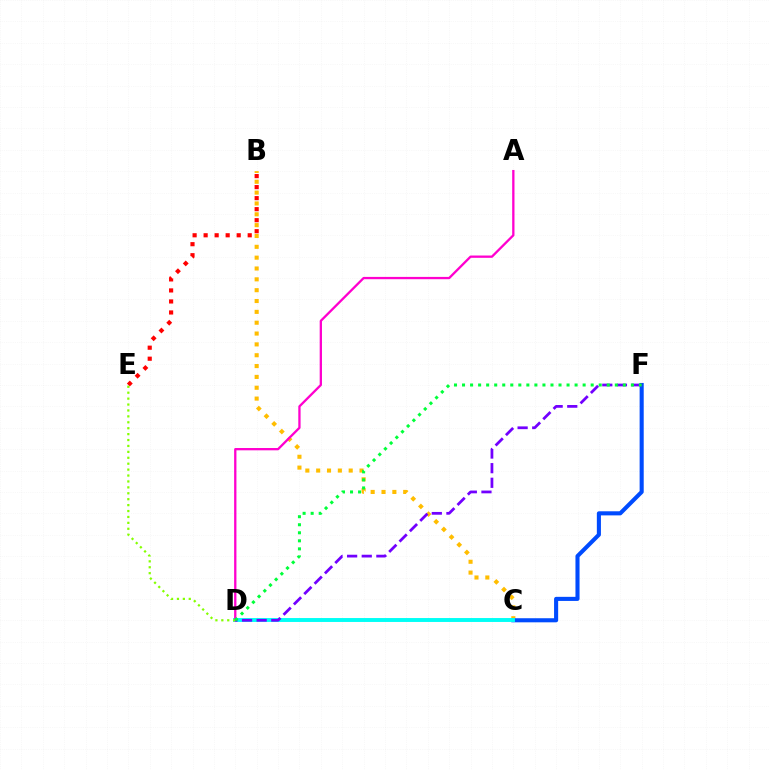{('B', 'C'): [{'color': '#ffbd00', 'line_style': 'dotted', 'thickness': 2.95}], ('C', 'F'): [{'color': '#004bff', 'line_style': 'solid', 'thickness': 2.94}], ('C', 'D'): [{'color': '#00fff6', 'line_style': 'solid', 'thickness': 2.82}], ('A', 'D'): [{'color': '#ff00cf', 'line_style': 'solid', 'thickness': 1.66}], ('D', 'F'): [{'color': '#7200ff', 'line_style': 'dashed', 'thickness': 1.99}, {'color': '#00ff39', 'line_style': 'dotted', 'thickness': 2.18}], ('B', 'E'): [{'color': '#ff0000', 'line_style': 'dotted', 'thickness': 2.99}], ('D', 'E'): [{'color': '#84ff00', 'line_style': 'dotted', 'thickness': 1.61}]}